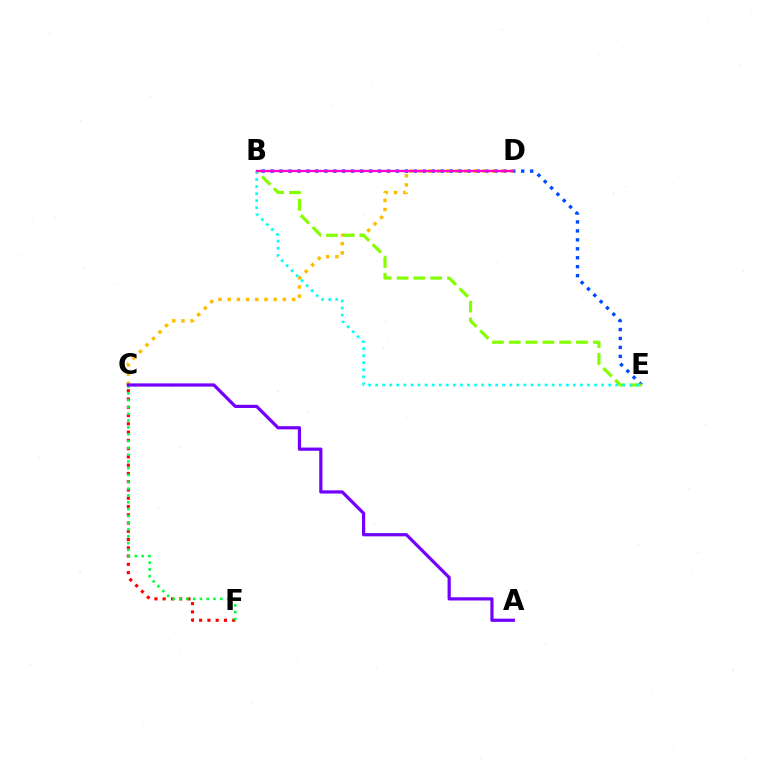{('C', 'F'): [{'color': '#ff0000', 'line_style': 'dotted', 'thickness': 2.25}, {'color': '#00ff39', 'line_style': 'dotted', 'thickness': 1.85}], ('B', 'E'): [{'color': '#004bff', 'line_style': 'dotted', 'thickness': 2.43}, {'color': '#84ff00', 'line_style': 'dashed', 'thickness': 2.28}, {'color': '#00fff6', 'line_style': 'dotted', 'thickness': 1.92}], ('C', 'D'): [{'color': '#ffbd00', 'line_style': 'dotted', 'thickness': 2.5}], ('B', 'D'): [{'color': '#ff00cf', 'line_style': 'solid', 'thickness': 1.67}], ('A', 'C'): [{'color': '#7200ff', 'line_style': 'solid', 'thickness': 2.31}]}